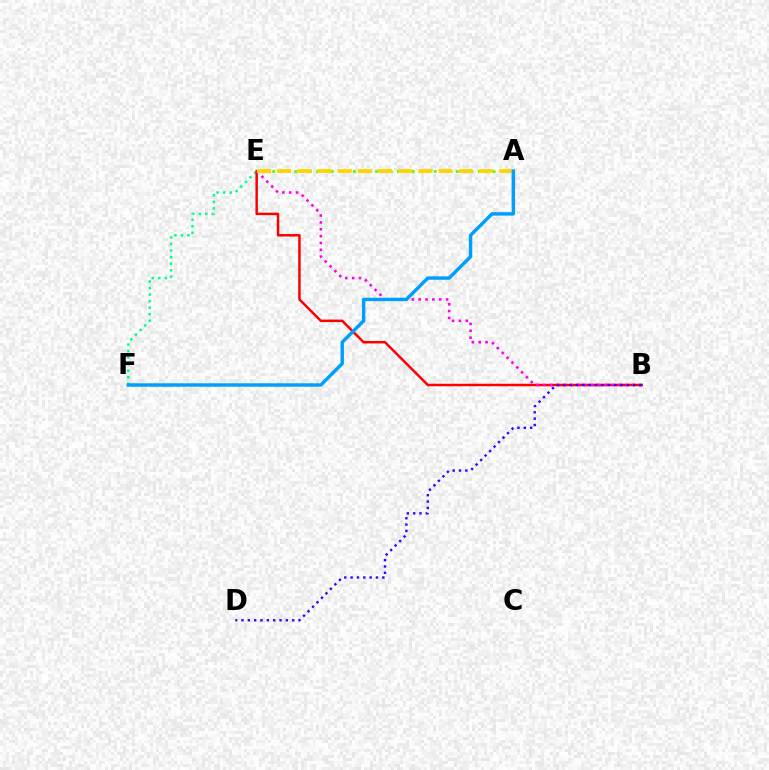{('E', 'F'): [{'color': '#00ff86', 'line_style': 'dotted', 'thickness': 1.78}], ('B', 'E'): [{'color': '#ff0000', 'line_style': 'solid', 'thickness': 1.79}, {'color': '#ff00ed', 'line_style': 'dotted', 'thickness': 1.86}], ('A', 'E'): [{'color': '#4fff00', 'line_style': 'dotted', 'thickness': 2.0}, {'color': '#ffd500', 'line_style': 'dashed', 'thickness': 2.74}], ('A', 'F'): [{'color': '#009eff', 'line_style': 'solid', 'thickness': 2.47}], ('B', 'D'): [{'color': '#3700ff', 'line_style': 'dotted', 'thickness': 1.72}]}